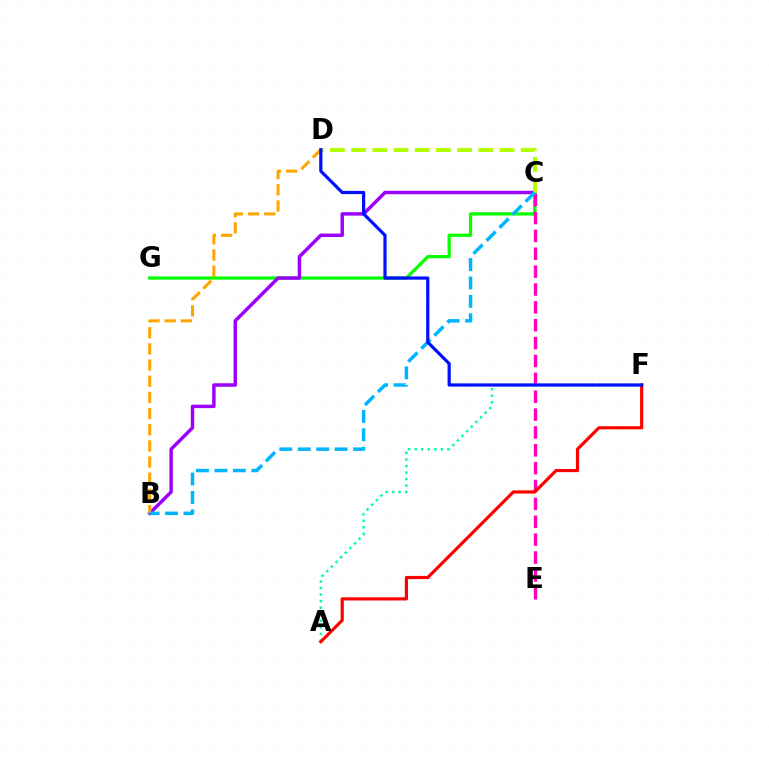{('C', 'G'): [{'color': '#08ff00', 'line_style': 'solid', 'thickness': 2.35}], ('B', 'C'): [{'color': '#9b00ff', 'line_style': 'solid', 'thickness': 2.49}, {'color': '#00b5ff', 'line_style': 'dashed', 'thickness': 2.5}], ('A', 'F'): [{'color': '#00ff9d', 'line_style': 'dotted', 'thickness': 1.78}, {'color': '#ff0000', 'line_style': 'solid', 'thickness': 2.28}], ('C', 'E'): [{'color': '#ff00bd', 'line_style': 'dashed', 'thickness': 2.43}], ('B', 'D'): [{'color': '#ffa500', 'line_style': 'dashed', 'thickness': 2.2}], ('C', 'D'): [{'color': '#b3ff00', 'line_style': 'dashed', 'thickness': 2.88}], ('D', 'F'): [{'color': '#0010ff', 'line_style': 'solid', 'thickness': 2.31}]}